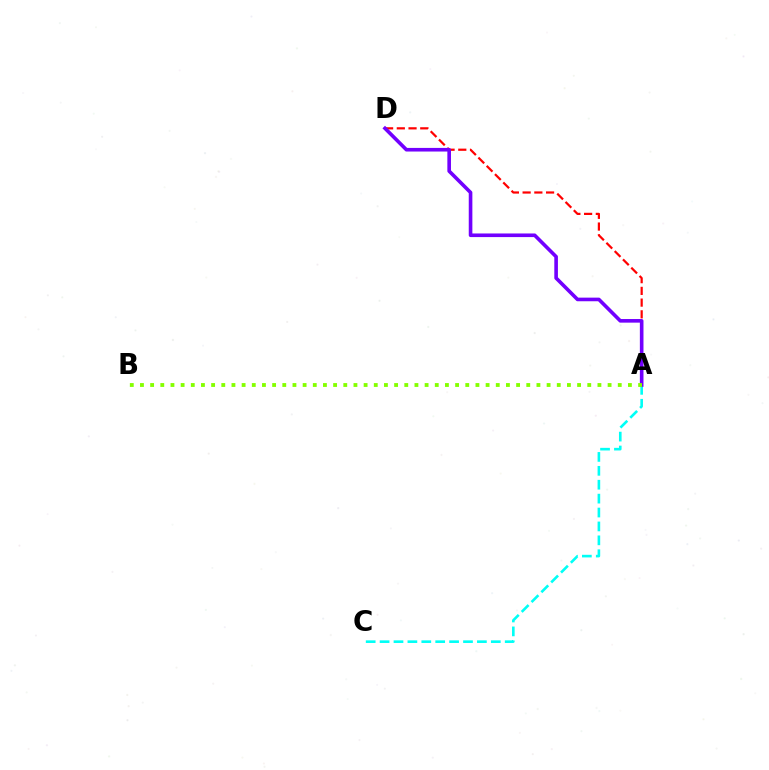{('A', 'D'): [{'color': '#ff0000', 'line_style': 'dashed', 'thickness': 1.59}, {'color': '#7200ff', 'line_style': 'solid', 'thickness': 2.6}], ('A', 'C'): [{'color': '#00fff6', 'line_style': 'dashed', 'thickness': 1.89}], ('A', 'B'): [{'color': '#84ff00', 'line_style': 'dotted', 'thickness': 2.76}]}